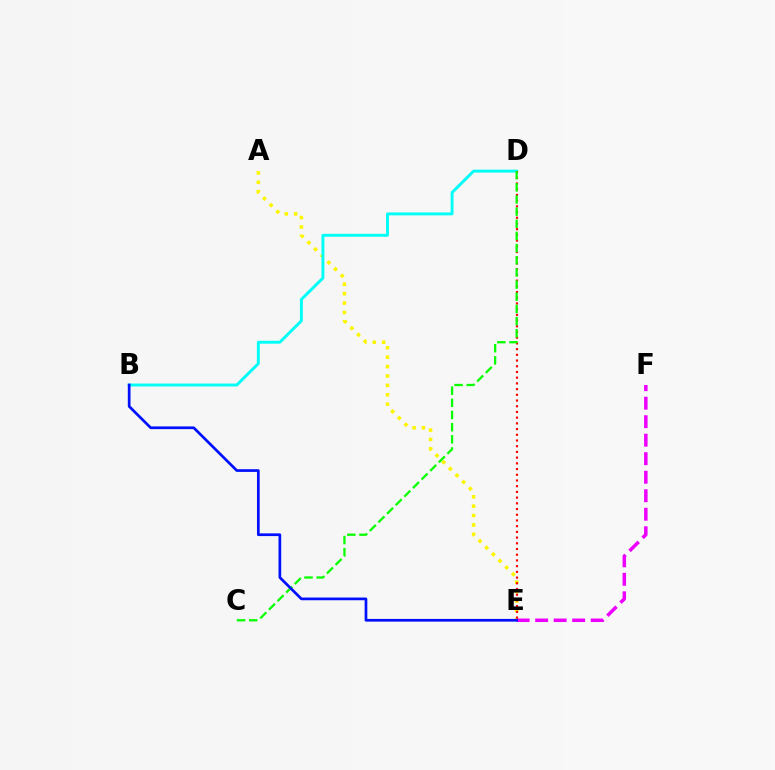{('A', 'E'): [{'color': '#fcf500', 'line_style': 'dotted', 'thickness': 2.55}], ('B', 'D'): [{'color': '#00fff6', 'line_style': 'solid', 'thickness': 2.1}], ('D', 'E'): [{'color': '#ff0000', 'line_style': 'dotted', 'thickness': 1.55}], ('C', 'D'): [{'color': '#08ff00', 'line_style': 'dashed', 'thickness': 1.65}], ('E', 'F'): [{'color': '#ee00ff', 'line_style': 'dashed', 'thickness': 2.51}], ('B', 'E'): [{'color': '#0010ff', 'line_style': 'solid', 'thickness': 1.95}]}